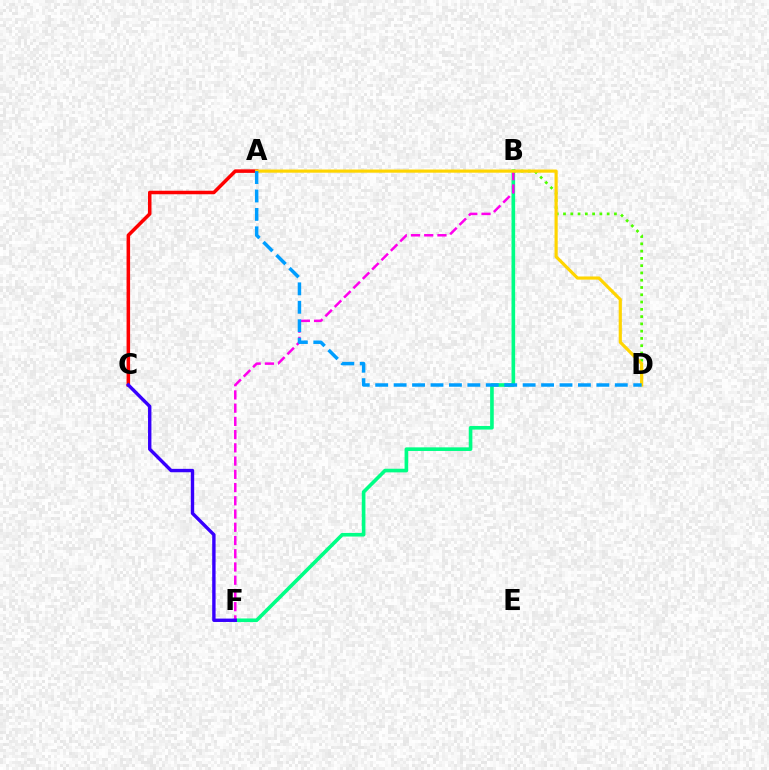{('B', 'F'): [{'color': '#00ff86', 'line_style': 'solid', 'thickness': 2.61}, {'color': '#ff00ed', 'line_style': 'dashed', 'thickness': 1.8}], ('B', 'D'): [{'color': '#4fff00', 'line_style': 'dotted', 'thickness': 1.98}], ('A', 'C'): [{'color': '#ff0000', 'line_style': 'solid', 'thickness': 2.54}], ('C', 'F'): [{'color': '#3700ff', 'line_style': 'solid', 'thickness': 2.44}], ('A', 'D'): [{'color': '#ffd500', 'line_style': 'solid', 'thickness': 2.28}, {'color': '#009eff', 'line_style': 'dashed', 'thickness': 2.5}]}